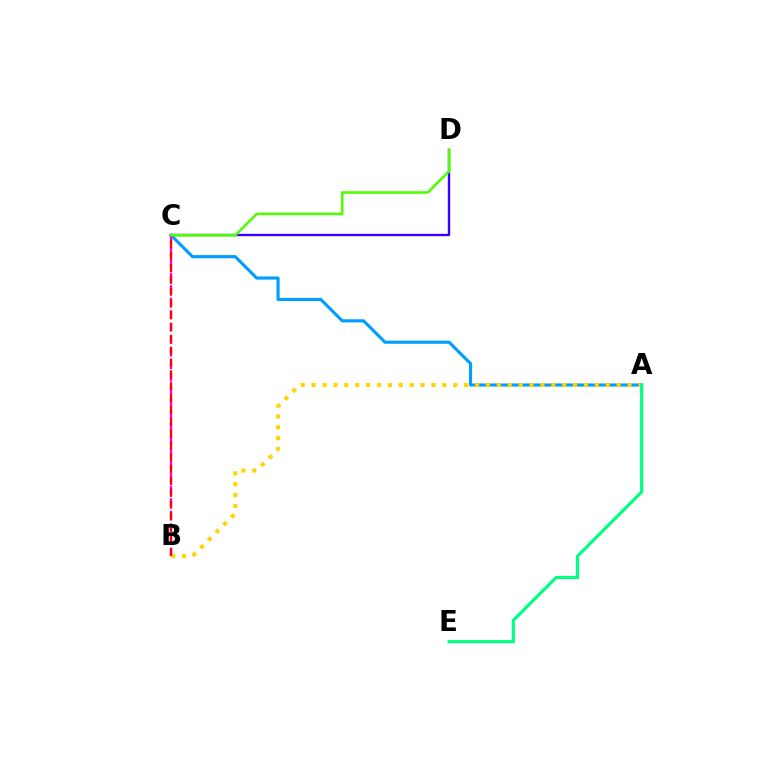{('A', 'C'): [{'color': '#009eff', 'line_style': 'solid', 'thickness': 2.24}], ('B', 'C'): [{'color': '#ff00ed', 'line_style': 'dashed', 'thickness': 1.7}, {'color': '#ff0000', 'line_style': 'dashed', 'thickness': 1.61}], ('C', 'D'): [{'color': '#3700ff', 'line_style': 'solid', 'thickness': 1.71}, {'color': '#4fff00', 'line_style': 'solid', 'thickness': 1.86}], ('A', 'B'): [{'color': '#ffd500', 'line_style': 'dotted', 'thickness': 2.96}], ('A', 'E'): [{'color': '#00ff86', 'line_style': 'solid', 'thickness': 2.28}]}